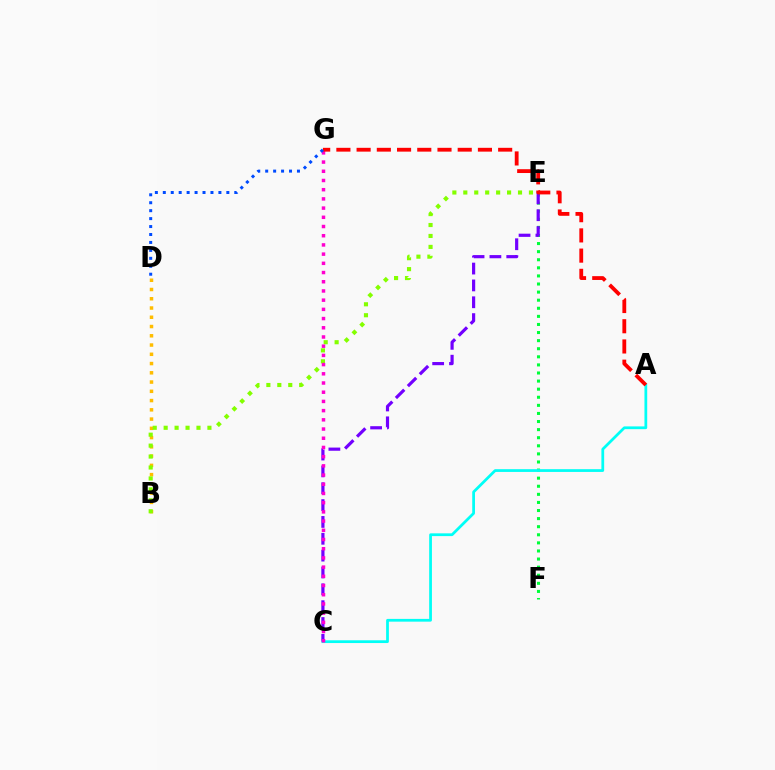{('E', 'F'): [{'color': '#00ff39', 'line_style': 'dotted', 'thickness': 2.2}], ('C', 'E'): [{'color': '#7200ff', 'line_style': 'dashed', 'thickness': 2.29}], ('B', 'D'): [{'color': '#ffbd00', 'line_style': 'dotted', 'thickness': 2.51}], ('A', 'C'): [{'color': '#00fff6', 'line_style': 'solid', 'thickness': 1.98}], ('B', 'E'): [{'color': '#84ff00', 'line_style': 'dotted', 'thickness': 2.97}], ('C', 'G'): [{'color': '#ff00cf', 'line_style': 'dotted', 'thickness': 2.5}], ('A', 'G'): [{'color': '#ff0000', 'line_style': 'dashed', 'thickness': 2.75}], ('D', 'G'): [{'color': '#004bff', 'line_style': 'dotted', 'thickness': 2.16}]}